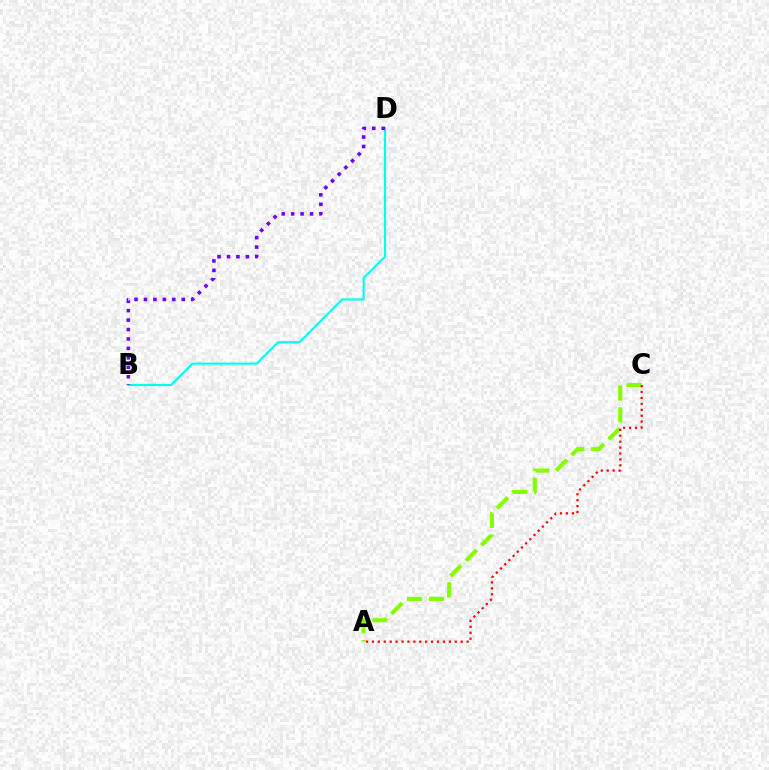{('A', 'C'): [{'color': '#84ff00', 'line_style': 'dashed', 'thickness': 2.96}, {'color': '#ff0000', 'line_style': 'dotted', 'thickness': 1.61}], ('B', 'D'): [{'color': '#00fff6', 'line_style': 'solid', 'thickness': 1.58}, {'color': '#7200ff', 'line_style': 'dotted', 'thickness': 2.57}]}